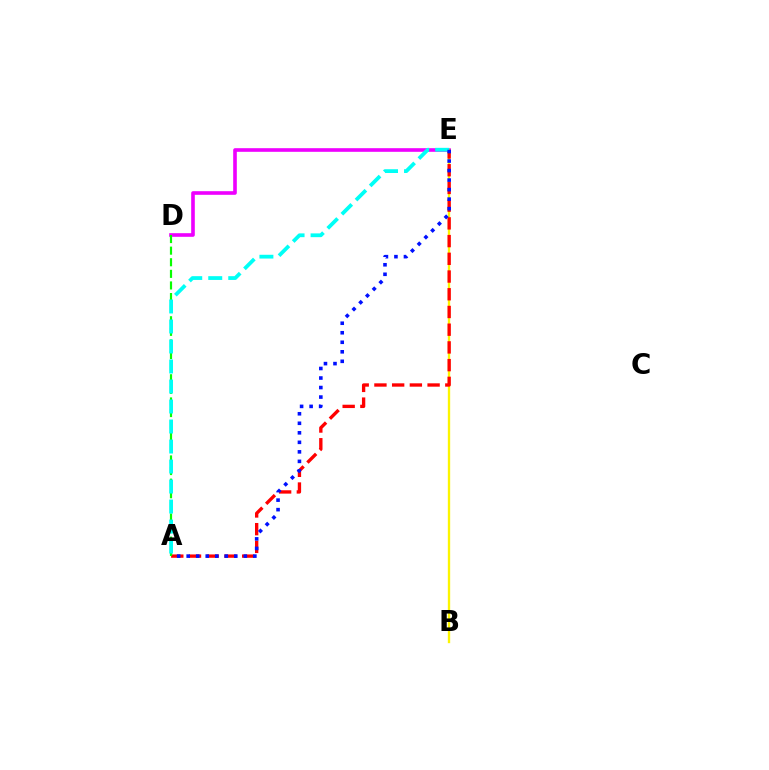{('D', 'E'): [{'color': '#ee00ff', 'line_style': 'solid', 'thickness': 2.61}], ('B', 'E'): [{'color': '#fcf500', 'line_style': 'solid', 'thickness': 1.69}], ('A', 'E'): [{'color': '#ff0000', 'line_style': 'dashed', 'thickness': 2.41}, {'color': '#00fff6', 'line_style': 'dashed', 'thickness': 2.72}, {'color': '#0010ff', 'line_style': 'dotted', 'thickness': 2.59}], ('A', 'D'): [{'color': '#08ff00', 'line_style': 'dashed', 'thickness': 1.58}]}